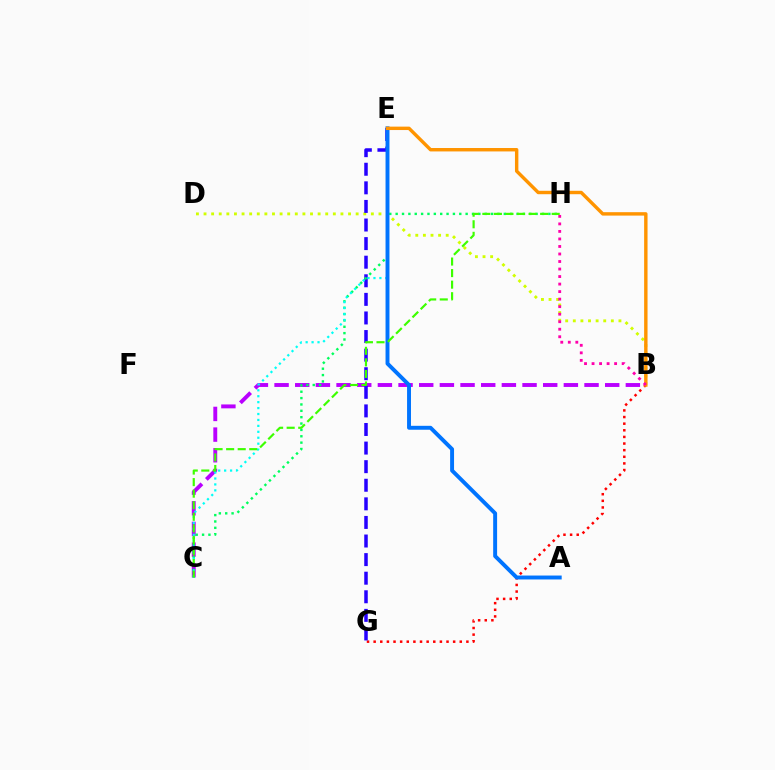{('B', 'G'): [{'color': '#ff0000', 'line_style': 'dotted', 'thickness': 1.8}], ('B', 'C'): [{'color': '#b900ff', 'line_style': 'dashed', 'thickness': 2.81}], ('B', 'D'): [{'color': '#d1ff00', 'line_style': 'dotted', 'thickness': 2.07}], ('E', 'G'): [{'color': '#2500ff', 'line_style': 'dashed', 'thickness': 2.53}], ('C', 'H'): [{'color': '#00ff5c', 'line_style': 'dotted', 'thickness': 1.73}, {'color': '#3dff00', 'line_style': 'dashed', 'thickness': 1.57}], ('C', 'E'): [{'color': '#00fff6', 'line_style': 'dotted', 'thickness': 1.61}], ('A', 'E'): [{'color': '#0074ff', 'line_style': 'solid', 'thickness': 2.83}], ('B', 'E'): [{'color': '#ff9400', 'line_style': 'solid', 'thickness': 2.46}], ('B', 'H'): [{'color': '#ff00ac', 'line_style': 'dotted', 'thickness': 2.04}]}